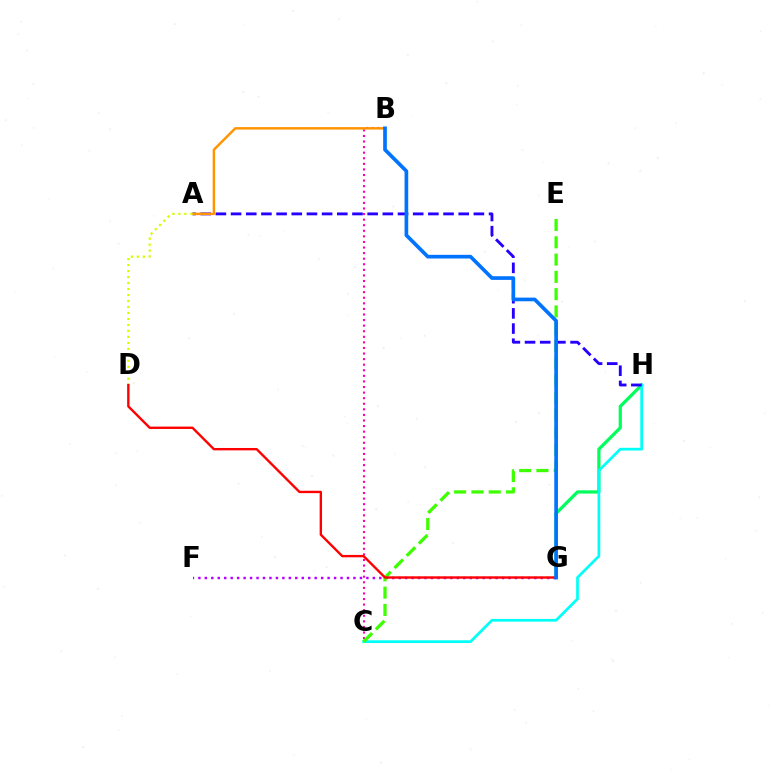{('G', 'H'): [{'color': '#00ff5c', 'line_style': 'solid', 'thickness': 2.32}], ('C', 'H'): [{'color': '#00fff6', 'line_style': 'solid', 'thickness': 1.96}], ('B', 'C'): [{'color': '#ff00ac', 'line_style': 'dotted', 'thickness': 1.52}], ('A', 'H'): [{'color': '#2500ff', 'line_style': 'dashed', 'thickness': 2.06}], ('A', 'B'): [{'color': '#ff9400', 'line_style': 'solid', 'thickness': 1.77}], ('A', 'D'): [{'color': '#d1ff00', 'line_style': 'dotted', 'thickness': 1.63}], ('F', 'G'): [{'color': '#b900ff', 'line_style': 'dotted', 'thickness': 1.76}], ('C', 'E'): [{'color': '#3dff00', 'line_style': 'dashed', 'thickness': 2.35}], ('D', 'G'): [{'color': '#ff0000', 'line_style': 'solid', 'thickness': 1.71}], ('B', 'G'): [{'color': '#0074ff', 'line_style': 'solid', 'thickness': 2.65}]}